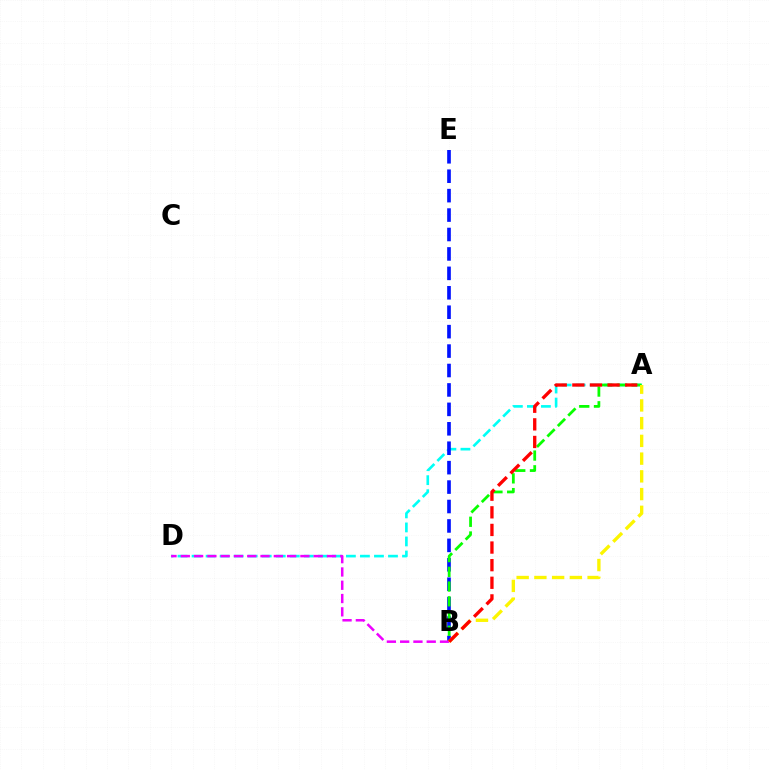{('A', 'D'): [{'color': '#00fff6', 'line_style': 'dashed', 'thickness': 1.91}], ('B', 'E'): [{'color': '#0010ff', 'line_style': 'dashed', 'thickness': 2.64}], ('A', 'B'): [{'color': '#08ff00', 'line_style': 'dashed', 'thickness': 2.0}, {'color': '#fcf500', 'line_style': 'dashed', 'thickness': 2.41}, {'color': '#ff0000', 'line_style': 'dashed', 'thickness': 2.39}], ('B', 'D'): [{'color': '#ee00ff', 'line_style': 'dashed', 'thickness': 1.81}]}